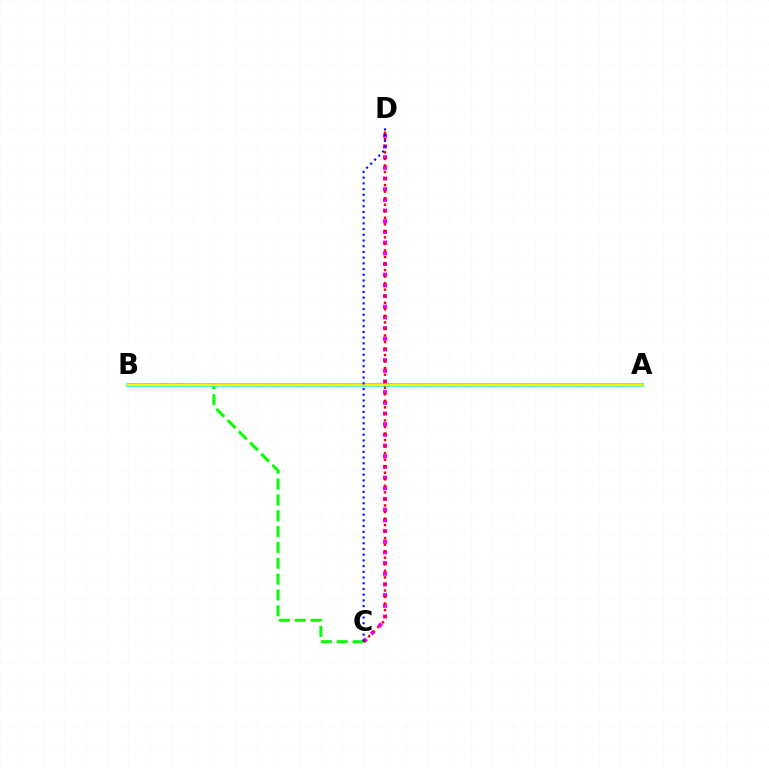{('B', 'C'): [{'color': '#08ff00', 'line_style': 'dashed', 'thickness': 2.15}], ('A', 'B'): [{'color': '#00fff6', 'line_style': 'solid', 'thickness': 2.69}, {'color': '#fcf500', 'line_style': 'solid', 'thickness': 1.69}], ('C', 'D'): [{'color': '#ee00ff', 'line_style': 'dotted', 'thickness': 2.9}, {'color': '#ff0000', 'line_style': 'dotted', 'thickness': 1.78}, {'color': '#0010ff', 'line_style': 'dotted', 'thickness': 1.55}]}